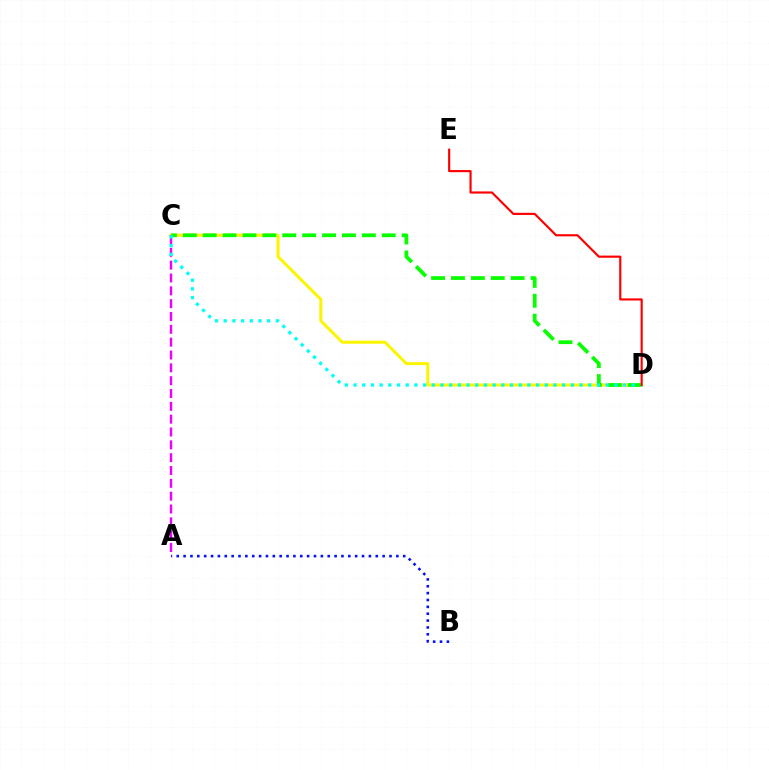{('C', 'D'): [{'color': '#fcf500', 'line_style': 'solid', 'thickness': 2.18}, {'color': '#08ff00', 'line_style': 'dashed', 'thickness': 2.7}, {'color': '#00fff6', 'line_style': 'dotted', 'thickness': 2.36}], ('A', 'B'): [{'color': '#0010ff', 'line_style': 'dotted', 'thickness': 1.86}], ('A', 'C'): [{'color': '#ee00ff', 'line_style': 'dashed', 'thickness': 1.74}], ('D', 'E'): [{'color': '#ff0000', 'line_style': 'solid', 'thickness': 1.55}]}